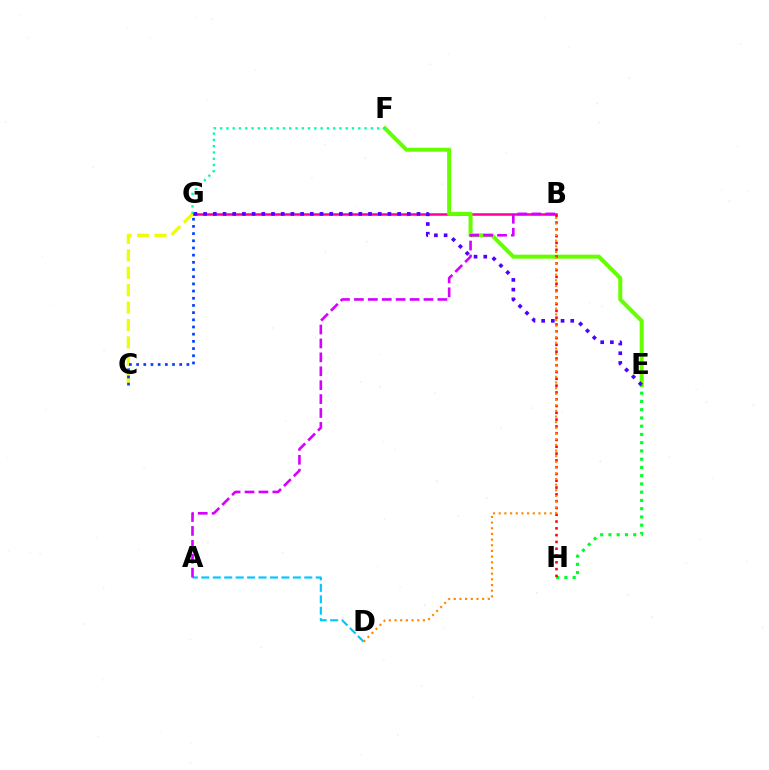{('B', 'G'): [{'color': '#ff00a0', 'line_style': 'solid', 'thickness': 1.81}], ('C', 'G'): [{'color': '#eeff00', 'line_style': 'dashed', 'thickness': 2.36}, {'color': '#003fff', 'line_style': 'dotted', 'thickness': 1.95}], ('E', 'F'): [{'color': '#66ff00', 'line_style': 'solid', 'thickness': 2.89}], ('E', 'H'): [{'color': '#00ff27', 'line_style': 'dotted', 'thickness': 2.24}], ('F', 'G'): [{'color': '#00ffaf', 'line_style': 'dotted', 'thickness': 1.71}], ('A', 'D'): [{'color': '#00c7ff', 'line_style': 'dashed', 'thickness': 1.55}], ('B', 'H'): [{'color': '#ff0000', 'line_style': 'dotted', 'thickness': 1.85}], ('B', 'D'): [{'color': '#ff8800', 'line_style': 'dotted', 'thickness': 1.54}], ('E', 'G'): [{'color': '#4f00ff', 'line_style': 'dotted', 'thickness': 2.64}], ('A', 'B'): [{'color': '#d600ff', 'line_style': 'dashed', 'thickness': 1.89}]}